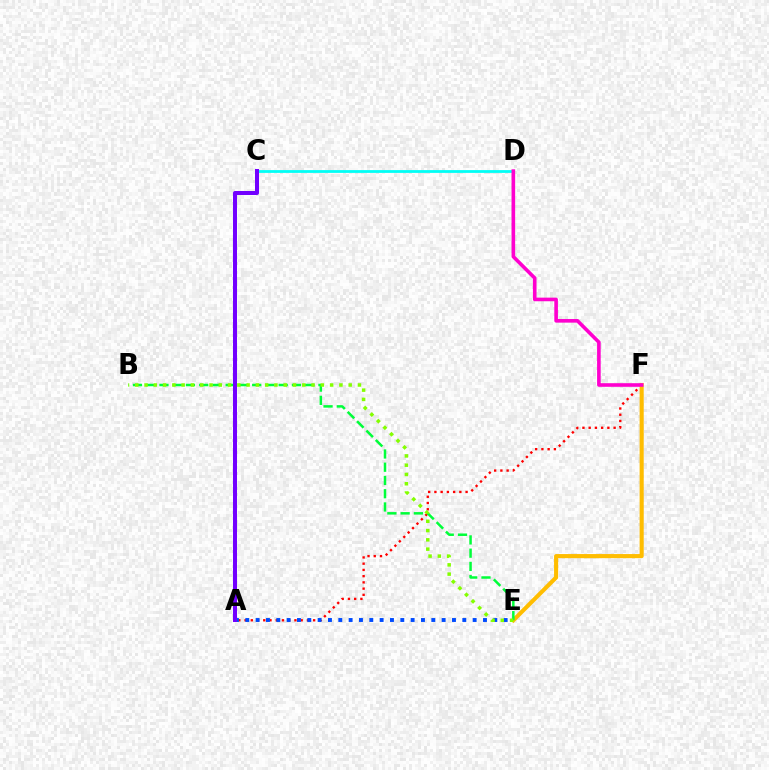{('A', 'F'): [{'color': '#ff0000', 'line_style': 'dotted', 'thickness': 1.69}], ('E', 'F'): [{'color': '#ffbd00', 'line_style': 'solid', 'thickness': 2.95}], ('A', 'E'): [{'color': '#004bff', 'line_style': 'dotted', 'thickness': 2.81}], ('B', 'E'): [{'color': '#00ff39', 'line_style': 'dashed', 'thickness': 1.8}, {'color': '#84ff00', 'line_style': 'dotted', 'thickness': 2.52}], ('C', 'D'): [{'color': '#00fff6', 'line_style': 'solid', 'thickness': 2.0}], ('D', 'F'): [{'color': '#ff00cf', 'line_style': 'solid', 'thickness': 2.6}], ('A', 'C'): [{'color': '#7200ff', 'line_style': 'solid', 'thickness': 2.89}]}